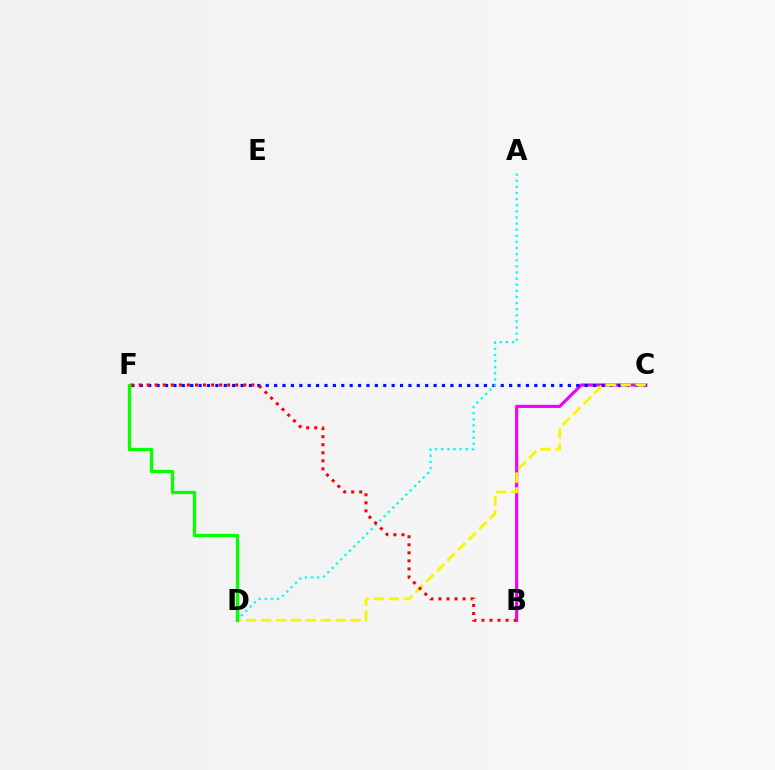{('B', 'C'): [{'color': '#ee00ff', 'line_style': 'solid', 'thickness': 2.25}], ('C', 'F'): [{'color': '#0010ff', 'line_style': 'dotted', 'thickness': 2.28}], ('A', 'D'): [{'color': '#00fff6', 'line_style': 'dotted', 'thickness': 1.66}], ('C', 'D'): [{'color': '#fcf500', 'line_style': 'dashed', 'thickness': 2.03}], ('B', 'F'): [{'color': '#ff0000', 'line_style': 'dotted', 'thickness': 2.19}], ('D', 'F'): [{'color': '#08ff00', 'line_style': 'solid', 'thickness': 2.36}]}